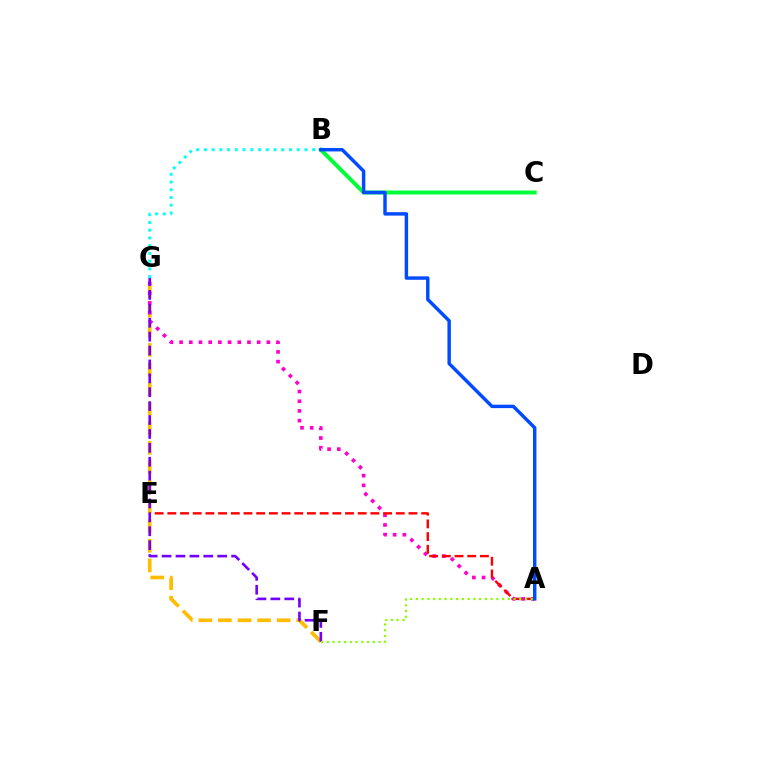{('F', 'G'): [{'color': '#ffbd00', 'line_style': 'dashed', 'thickness': 2.66}, {'color': '#7200ff', 'line_style': 'dashed', 'thickness': 1.89}], ('A', 'G'): [{'color': '#ff00cf', 'line_style': 'dotted', 'thickness': 2.63}], ('B', 'C'): [{'color': '#00ff39', 'line_style': 'solid', 'thickness': 2.85}], ('A', 'E'): [{'color': '#ff0000', 'line_style': 'dashed', 'thickness': 1.72}], ('B', 'G'): [{'color': '#00fff6', 'line_style': 'dotted', 'thickness': 2.1}], ('A', 'B'): [{'color': '#004bff', 'line_style': 'solid', 'thickness': 2.47}], ('A', 'F'): [{'color': '#84ff00', 'line_style': 'dotted', 'thickness': 1.56}]}